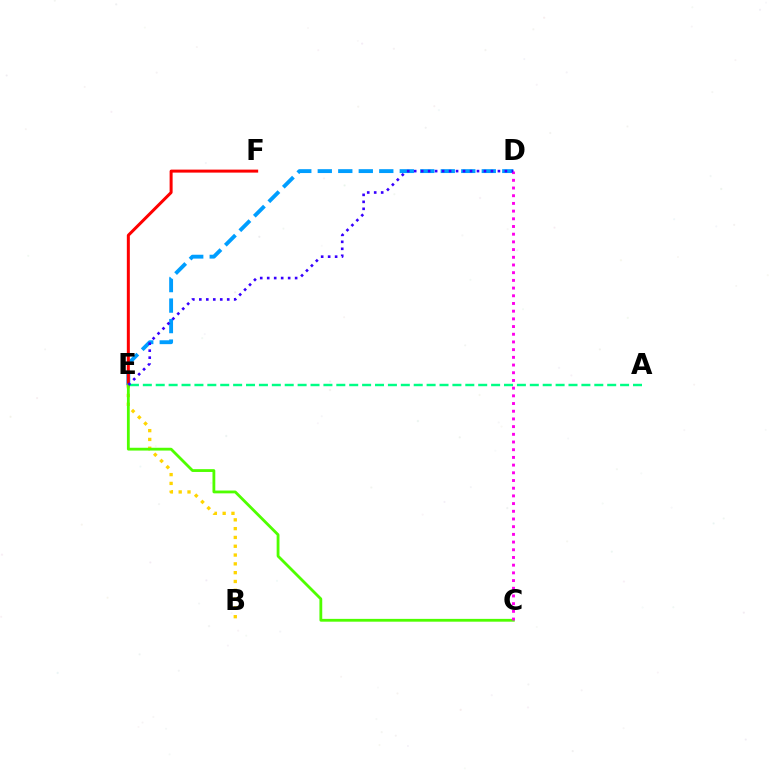{('D', 'E'): [{'color': '#009eff', 'line_style': 'dashed', 'thickness': 2.78}, {'color': '#3700ff', 'line_style': 'dotted', 'thickness': 1.9}], ('B', 'E'): [{'color': '#ffd500', 'line_style': 'dotted', 'thickness': 2.39}], ('A', 'E'): [{'color': '#00ff86', 'line_style': 'dashed', 'thickness': 1.75}], ('E', 'F'): [{'color': '#ff0000', 'line_style': 'solid', 'thickness': 2.16}], ('C', 'E'): [{'color': '#4fff00', 'line_style': 'solid', 'thickness': 2.02}], ('C', 'D'): [{'color': '#ff00ed', 'line_style': 'dotted', 'thickness': 2.09}]}